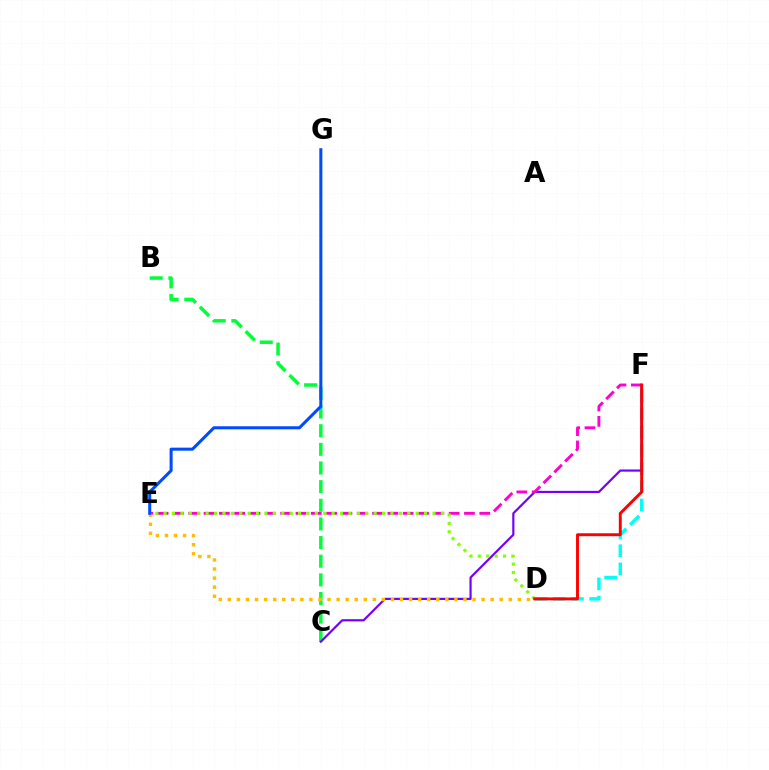{('B', 'C'): [{'color': '#00ff39', 'line_style': 'dashed', 'thickness': 2.53}], ('D', 'F'): [{'color': '#00fff6', 'line_style': 'dashed', 'thickness': 2.47}, {'color': '#ff0000', 'line_style': 'solid', 'thickness': 2.11}], ('C', 'F'): [{'color': '#7200ff', 'line_style': 'solid', 'thickness': 1.57}], ('E', 'F'): [{'color': '#ff00cf', 'line_style': 'dashed', 'thickness': 2.08}], ('D', 'E'): [{'color': '#ffbd00', 'line_style': 'dotted', 'thickness': 2.46}, {'color': '#84ff00', 'line_style': 'dotted', 'thickness': 2.28}], ('E', 'G'): [{'color': '#004bff', 'line_style': 'solid', 'thickness': 2.18}]}